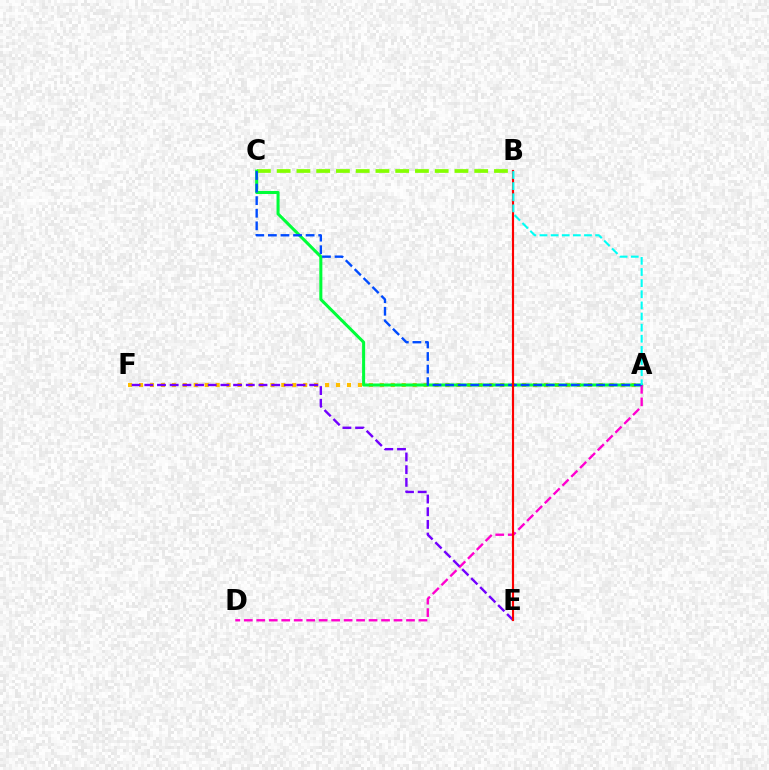{('A', 'F'): [{'color': '#ffbd00', 'line_style': 'dotted', 'thickness': 2.97}], ('B', 'C'): [{'color': '#84ff00', 'line_style': 'dashed', 'thickness': 2.68}], ('A', 'C'): [{'color': '#00ff39', 'line_style': 'solid', 'thickness': 2.19}, {'color': '#004bff', 'line_style': 'dashed', 'thickness': 1.71}], ('A', 'D'): [{'color': '#ff00cf', 'line_style': 'dashed', 'thickness': 1.69}], ('E', 'F'): [{'color': '#7200ff', 'line_style': 'dashed', 'thickness': 1.72}], ('B', 'E'): [{'color': '#ff0000', 'line_style': 'solid', 'thickness': 1.55}], ('A', 'B'): [{'color': '#00fff6', 'line_style': 'dashed', 'thickness': 1.51}]}